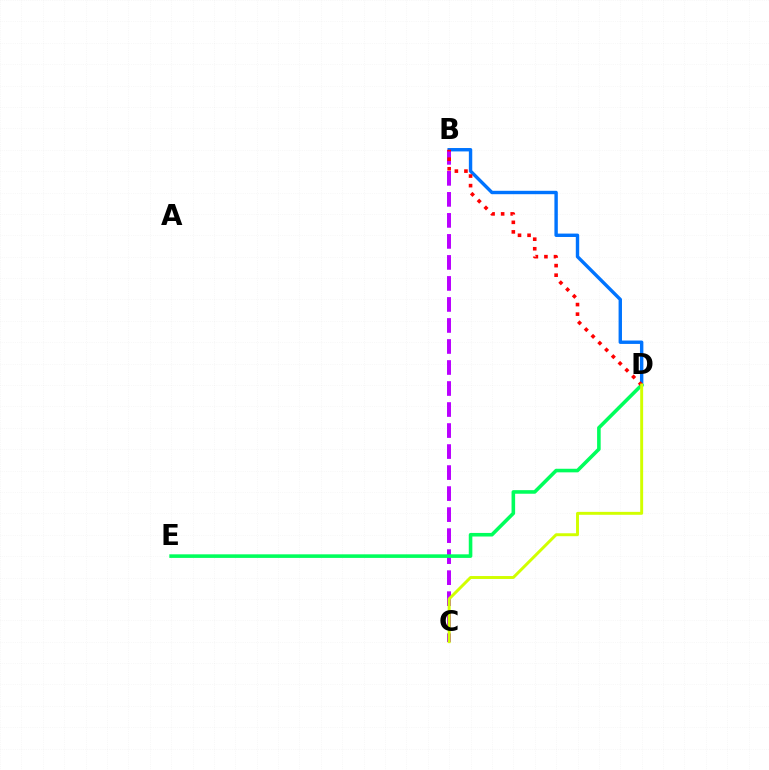{('B', 'D'): [{'color': '#0074ff', 'line_style': 'solid', 'thickness': 2.45}, {'color': '#ff0000', 'line_style': 'dotted', 'thickness': 2.6}], ('B', 'C'): [{'color': '#b900ff', 'line_style': 'dashed', 'thickness': 2.86}], ('D', 'E'): [{'color': '#00ff5c', 'line_style': 'solid', 'thickness': 2.58}], ('C', 'D'): [{'color': '#d1ff00', 'line_style': 'solid', 'thickness': 2.12}]}